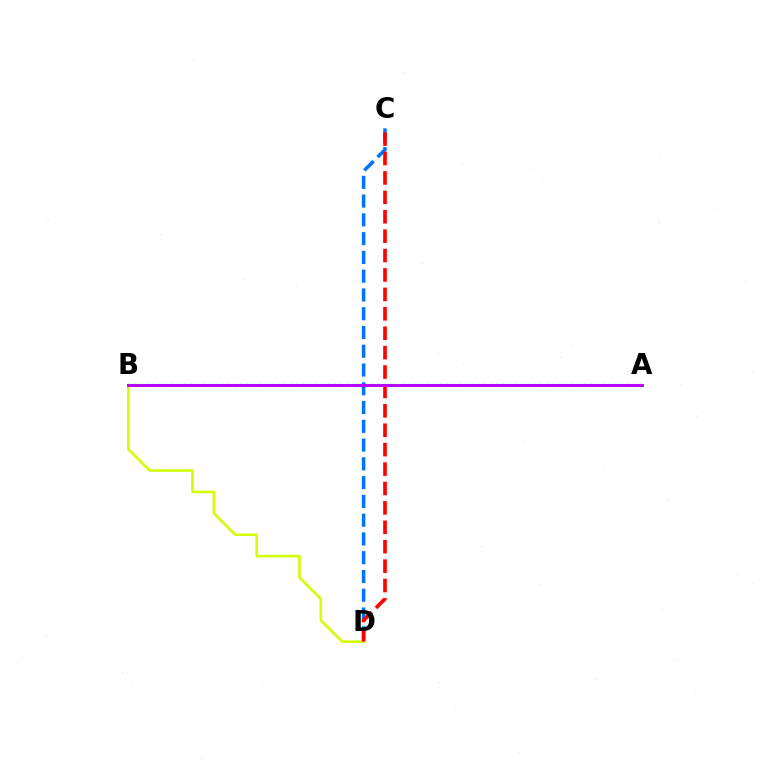{('B', 'D'): [{'color': '#d1ff00', 'line_style': 'solid', 'thickness': 1.85}], ('A', 'B'): [{'color': '#00ff5c', 'line_style': 'dotted', 'thickness': 1.7}, {'color': '#b900ff', 'line_style': 'solid', 'thickness': 2.08}], ('C', 'D'): [{'color': '#0074ff', 'line_style': 'dashed', 'thickness': 2.55}, {'color': '#ff0000', 'line_style': 'dashed', 'thickness': 2.64}]}